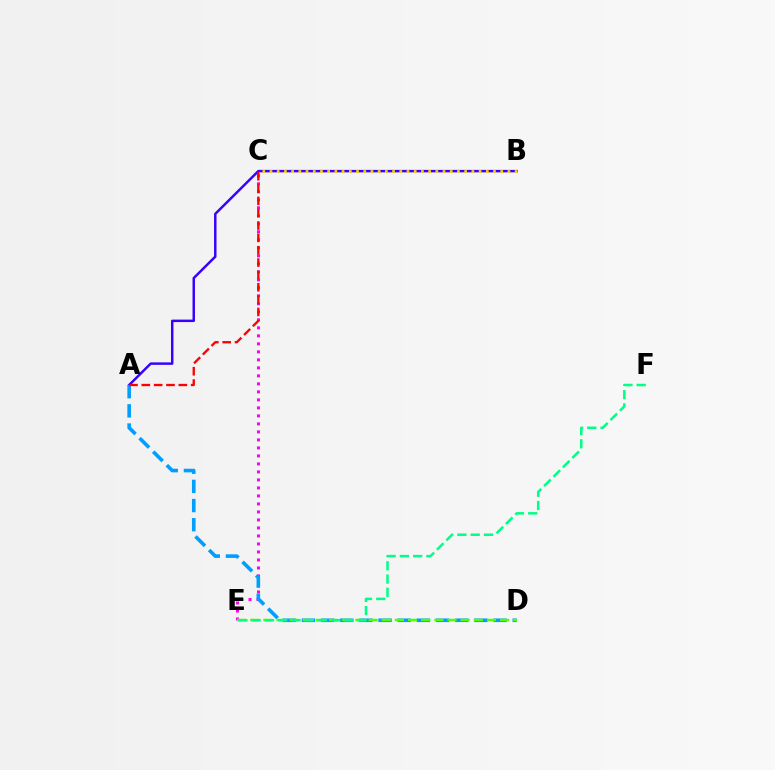{('A', 'B'): [{'color': '#3700ff', 'line_style': 'solid', 'thickness': 1.78}], ('C', 'E'): [{'color': '#ff00ed', 'line_style': 'dotted', 'thickness': 2.17}], ('A', 'D'): [{'color': '#009eff', 'line_style': 'dashed', 'thickness': 2.6}], ('D', 'E'): [{'color': '#4fff00', 'line_style': 'dashed', 'thickness': 1.79}], ('A', 'C'): [{'color': '#ff0000', 'line_style': 'dashed', 'thickness': 1.68}], ('E', 'F'): [{'color': '#00ff86', 'line_style': 'dashed', 'thickness': 1.8}], ('B', 'C'): [{'color': '#ffd500', 'line_style': 'dotted', 'thickness': 1.96}]}